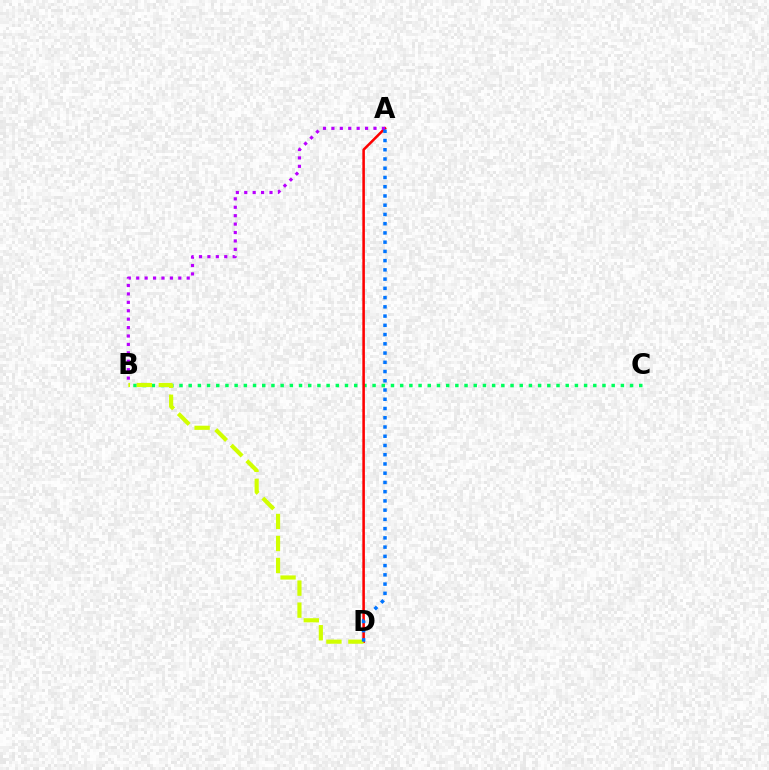{('B', 'C'): [{'color': '#00ff5c', 'line_style': 'dotted', 'thickness': 2.5}], ('A', 'D'): [{'color': '#ff0000', 'line_style': 'solid', 'thickness': 1.84}, {'color': '#0074ff', 'line_style': 'dotted', 'thickness': 2.51}], ('B', 'D'): [{'color': '#d1ff00', 'line_style': 'dashed', 'thickness': 2.99}], ('A', 'B'): [{'color': '#b900ff', 'line_style': 'dotted', 'thickness': 2.29}]}